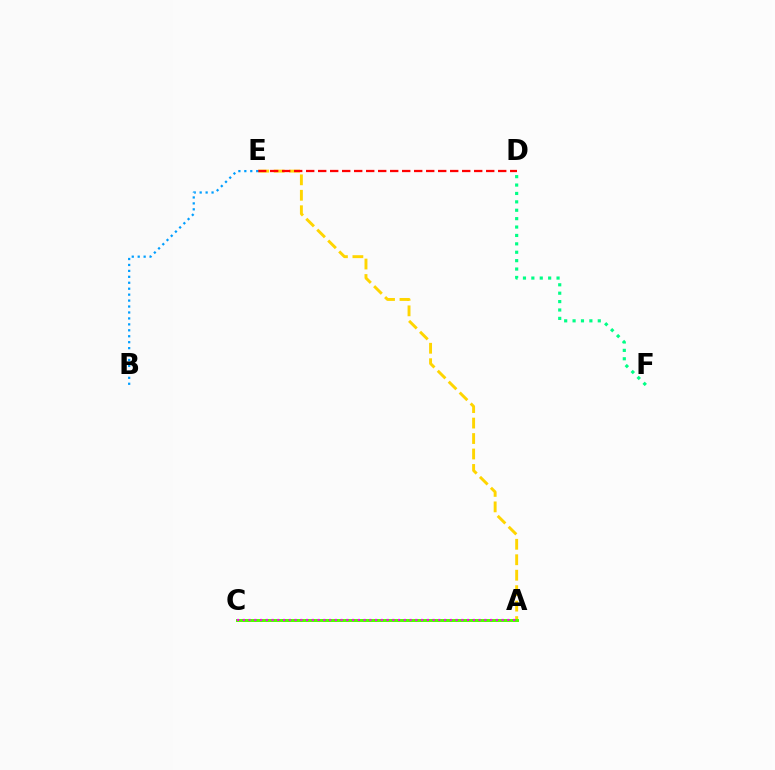{('A', 'E'): [{'color': '#ffd500', 'line_style': 'dashed', 'thickness': 2.1}], ('A', 'C'): [{'color': '#3700ff', 'line_style': 'dashed', 'thickness': 1.98}, {'color': '#4fff00', 'line_style': 'solid', 'thickness': 2.15}, {'color': '#ff00ed', 'line_style': 'dotted', 'thickness': 1.56}], ('D', 'E'): [{'color': '#ff0000', 'line_style': 'dashed', 'thickness': 1.63}], ('B', 'E'): [{'color': '#009eff', 'line_style': 'dotted', 'thickness': 1.61}], ('D', 'F'): [{'color': '#00ff86', 'line_style': 'dotted', 'thickness': 2.28}]}